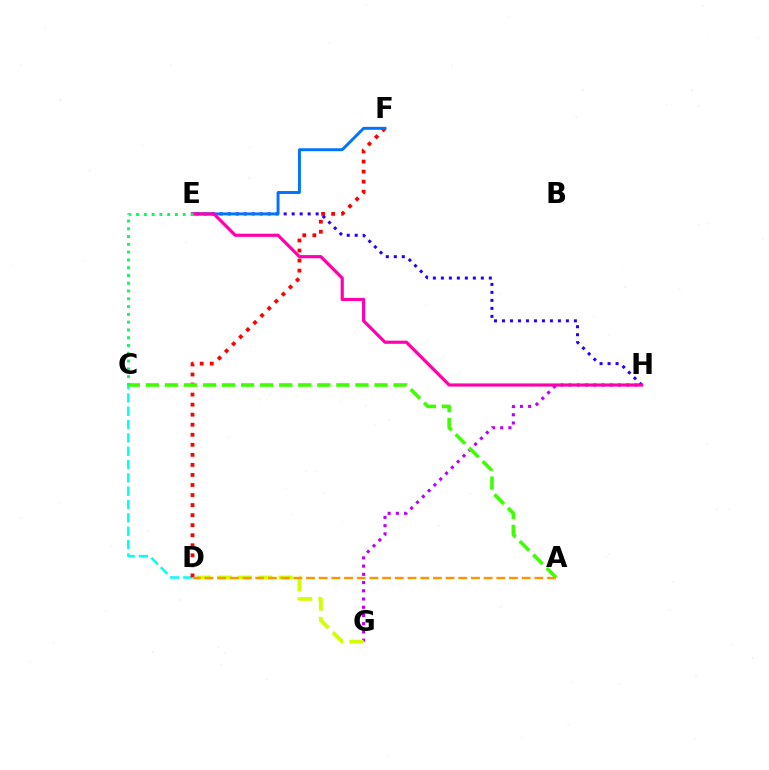{('C', 'D'): [{'color': '#00fff6', 'line_style': 'dashed', 'thickness': 1.81}], ('G', 'H'): [{'color': '#b900ff', 'line_style': 'dotted', 'thickness': 2.23}], ('D', 'F'): [{'color': '#ff0000', 'line_style': 'dotted', 'thickness': 2.73}], ('D', 'G'): [{'color': '#d1ff00', 'line_style': 'dashed', 'thickness': 2.77}], ('E', 'H'): [{'color': '#2500ff', 'line_style': 'dotted', 'thickness': 2.17}, {'color': '#ff00ac', 'line_style': 'solid', 'thickness': 2.28}], ('E', 'F'): [{'color': '#0074ff', 'line_style': 'solid', 'thickness': 2.11}], ('A', 'C'): [{'color': '#3dff00', 'line_style': 'dashed', 'thickness': 2.59}], ('A', 'D'): [{'color': '#ff9400', 'line_style': 'dashed', 'thickness': 1.72}], ('C', 'E'): [{'color': '#00ff5c', 'line_style': 'dotted', 'thickness': 2.11}]}